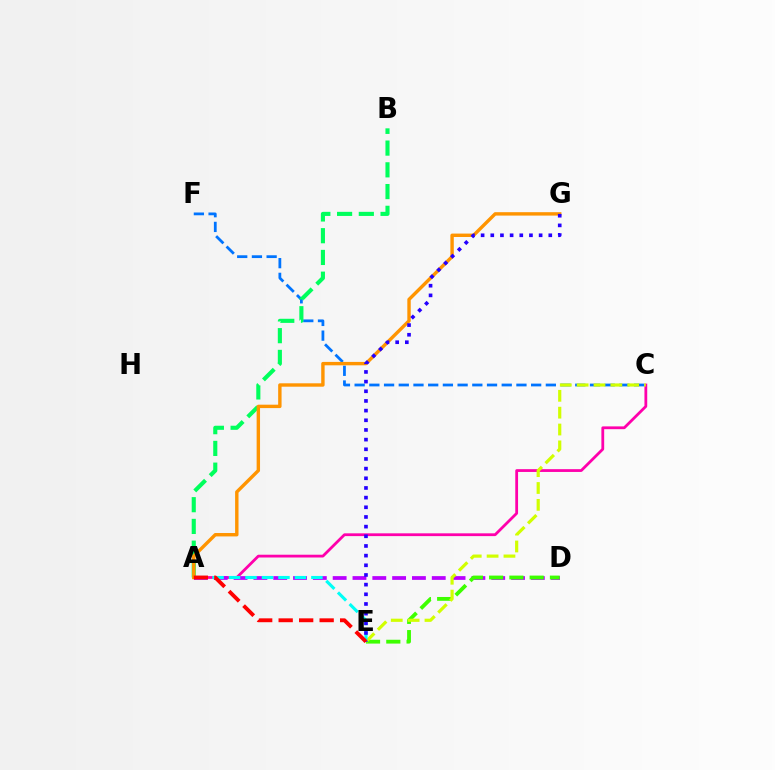{('A', 'C'): [{'color': '#ff00ac', 'line_style': 'solid', 'thickness': 2.0}], ('C', 'F'): [{'color': '#0074ff', 'line_style': 'dashed', 'thickness': 2.0}], ('A', 'B'): [{'color': '#00ff5c', 'line_style': 'dashed', 'thickness': 2.95}], ('A', 'G'): [{'color': '#ff9400', 'line_style': 'solid', 'thickness': 2.45}], ('A', 'D'): [{'color': '#b900ff', 'line_style': 'dashed', 'thickness': 2.69}], ('D', 'E'): [{'color': '#3dff00', 'line_style': 'dashed', 'thickness': 2.75}], ('C', 'E'): [{'color': '#d1ff00', 'line_style': 'dashed', 'thickness': 2.29}], ('A', 'E'): [{'color': '#00fff6', 'line_style': 'dashed', 'thickness': 2.24}, {'color': '#ff0000', 'line_style': 'dashed', 'thickness': 2.78}], ('E', 'G'): [{'color': '#2500ff', 'line_style': 'dotted', 'thickness': 2.63}]}